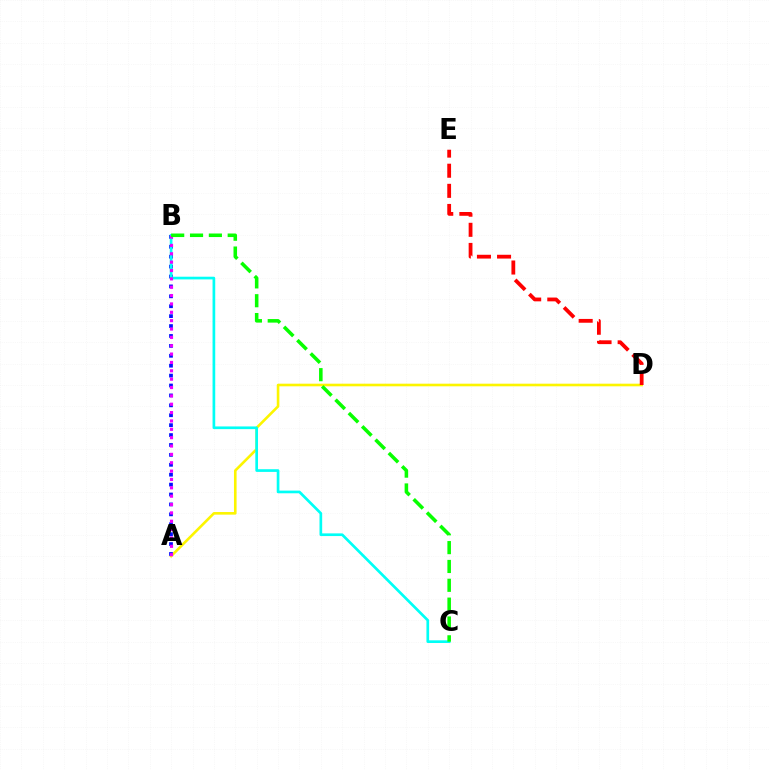{('A', 'D'): [{'color': '#fcf500', 'line_style': 'solid', 'thickness': 1.88}], ('A', 'B'): [{'color': '#0010ff', 'line_style': 'dotted', 'thickness': 2.69}, {'color': '#ee00ff', 'line_style': 'dotted', 'thickness': 2.27}], ('D', 'E'): [{'color': '#ff0000', 'line_style': 'dashed', 'thickness': 2.73}], ('B', 'C'): [{'color': '#00fff6', 'line_style': 'solid', 'thickness': 1.93}, {'color': '#08ff00', 'line_style': 'dashed', 'thickness': 2.56}]}